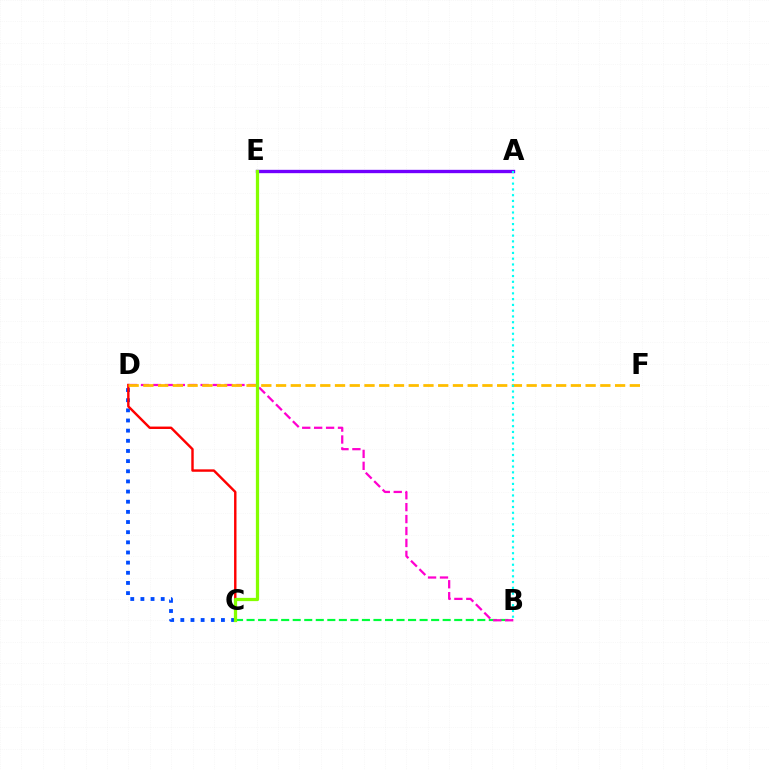{('C', 'D'): [{'color': '#004bff', 'line_style': 'dotted', 'thickness': 2.76}, {'color': '#ff0000', 'line_style': 'solid', 'thickness': 1.74}], ('A', 'E'): [{'color': '#7200ff', 'line_style': 'solid', 'thickness': 2.41}], ('B', 'C'): [{'color': '#00ff39', 'line_style': 'dashed', 'thickness': 1.57}], ('B', 'D'): [{'color': '#ff00cf', 'line_style': 'dashed', 'thickness': 1.62}], ('D', 'F'): [{'color': '#ffbd00', 'line_style': 'dashed', 'thickness': 2.0}], ('C', 'E'): [{'color': '#84ff00', 'line_style': 'solid', 'thickness': 2.34}], ('A', 'B'): [{'color': '#00fff6', 'line_style': 'dotted', 'thickness': 1.57}]}